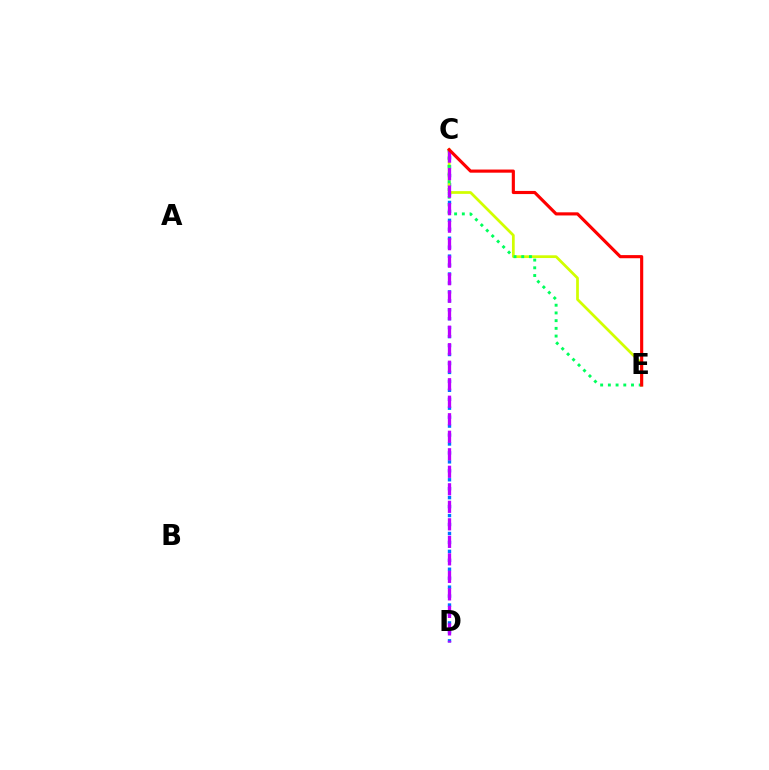{('C', 'D'): [{'color': '#0074ff', 'line_style': 'dotted', 'thickness': 2.43}, {'color': '#b900ff', 'line_style': 'dashed', 'thickness': 2.38}], ('C', 'E'): [{'color': '#d1ff00', 'line_style': 'solid', 'thickness': 1.97}, {'color': '#00ff5c', 'line_style': 'dotted', 'thickness': 2.1}, {'color': '#ff0000', 'line_style': 'solid', 'thickness': 2.26}]}